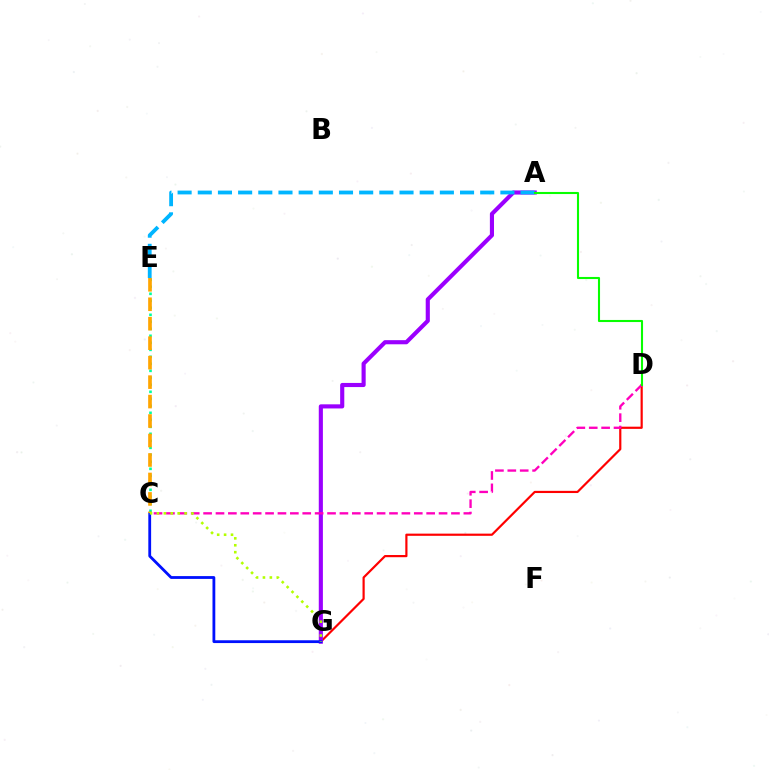{('D', 'G'): [{'color': '#ff0000', 'line_style': 'solid', 'thickness': 1.58}], ('A', 'G'): [{'color': '#9b00ff', 'line_style': 'solid', 'thickness': 2.97}], ('C', 'E'): [{'color': '#00ff9d', 'line_style': 'dotted', 'thickness': 1.9}, {'color': '#ffa500', 'line_style': 'dashed', 'thickness': 2.64}], ('C', 'D'): [{'color': '#ff00bd', 'line_style': 'dashed', 'thickness': 1.68}], ('C', 'G'): [{'color': '#0010ff', 'line_style': 'solid', 'thickness': 2.02}, {'color': '#b3ff00', 'line_style': 'dotted', 'thickness': 1.88}], ('A', 'E'): [{'color': '#00b5ff', 'line_style': 'dashed', 'thickness': 2.74}], ('A', 'D'): [{'color': '#08ff00', 'line_style': 'solid', 'thickness': 1.51}]}